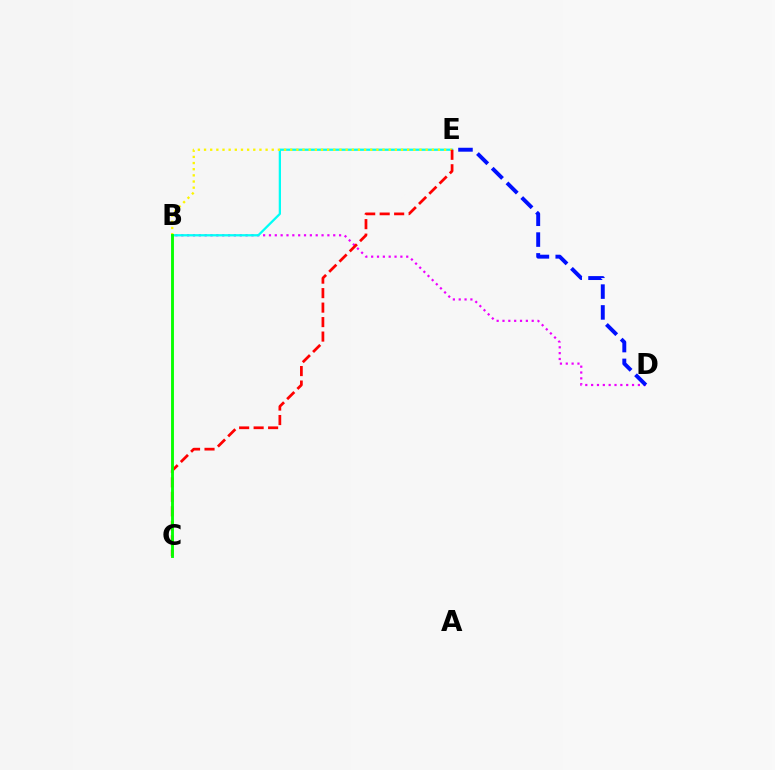{('B', 'D'): [{'color': '#ee00ff', 'line_style': 'dotted', 'thickness': 1.59}], ('B', 'E'): [{'color': '#00fff6', 'line_style': 'solid', 'thickness': 1.63}, {'color': '#fcf500', 'line_style': 'dotted', 'thickness': 1.67}], ('D', 'E'): [{'color': '#0010ff', 'line_style': 'dashed', 'thickness': 2.83}], ('C', 'E'): [{'color': '#ff0000', 'line_style': 'dashed', 'thickness': 1.97}], ('B', 'C'): [{'color': '#08ff00', 'line_style': 'solid', 'thickness': 2.07}]}